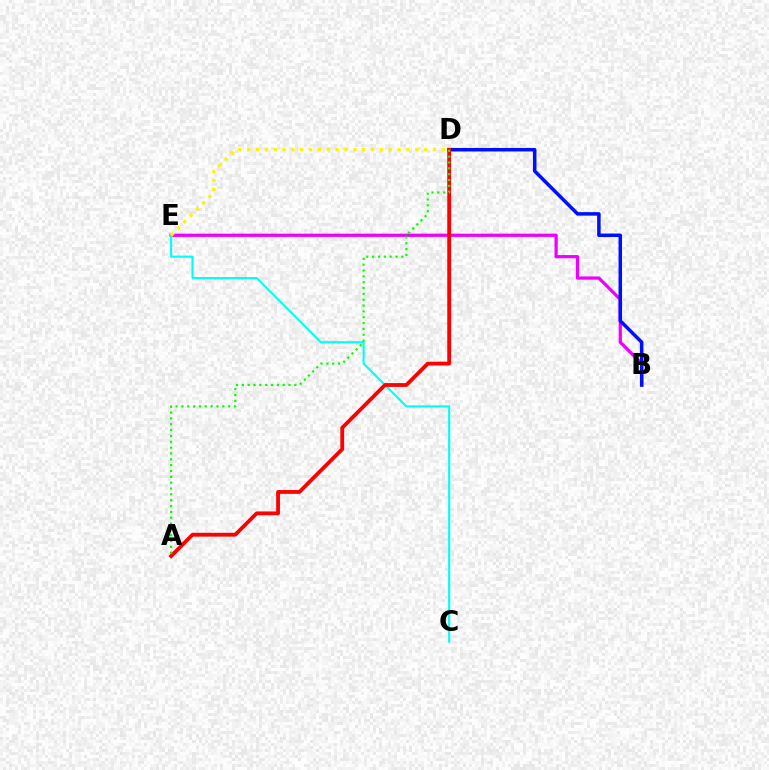{('B', 'E'): [{'color': '#ee00ff', 'line_style': 'solid', 'thickness': 2.32}], ('B', 'D'): [{'color': '#0010ff', 'line_style': 'solid', 'thickness': 2.53}], ('C', 'E'): [{'color': '#00fff6', 'line_style': 'solid', 'thickness': 1.52}], ('D', 'E'): [{'color': '#fcf500', 'line_style': 'dotted', 'thickness': 2.4}], ('A', 'D'): [{'color': '#ff0000', 'line_style': 'solid', 'thickness': 2.74}, {'color': '#08ff00', 'line_style': 'dotted', 'thickness': 1.59}]}